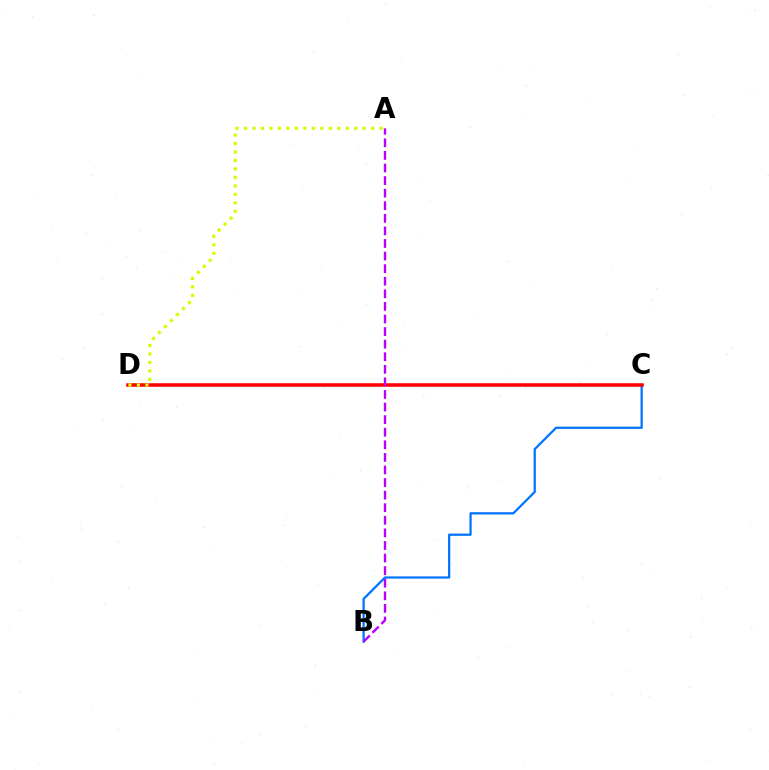{('B', 'C'): [{'color': '#0074ff', 'line_style': 'solid', 'thickness': 1.62}], ('C', 'D'): [{'color': '#00ff5c', 'line_style': 'dashed', 'thickness': 1.55}, {'color': '#ff0000', 'line_style': 'solid', 'thickness': 2.54}], ('A', 'D'): [{'color': '#d1ff00', 'line_style': 'dotted', 'thickness': 2.3}], ('A', 'B'): [{'color': '#b900ff', 'line_style': 'dashed', 'thickness': 1.71}]}